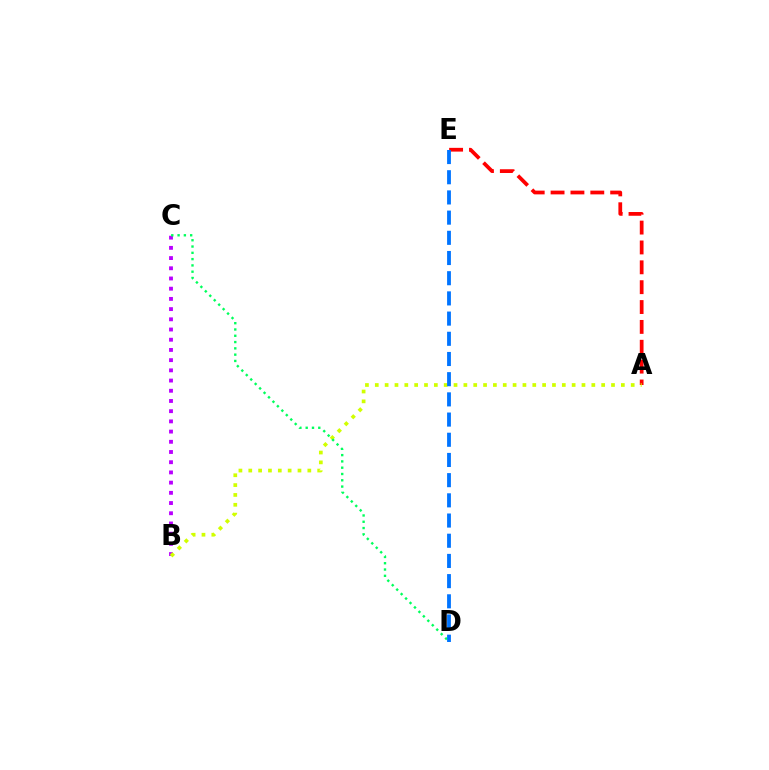{('A', 'E'): [{'color': '#ff0000', 'line_style': 'dashed', 'thickness': 2.7}], ('B', 'C'): [{'color': '#b900ff', 'line_style': 'dotted', 'thickness': 2.77}], ('A', 'B'): [{'color': '#d1ff00', 'line_style': 'dotted', 'thickness': 2.67}], ('C', 'D'): [{'color': '#00ff5c', 'line_style': 'dotted', 'thickness': 1.71}], ('D', 'E'): [{'color': '#0074ff', 'line_style': 'dashed', 'thickness': 2.74}]}